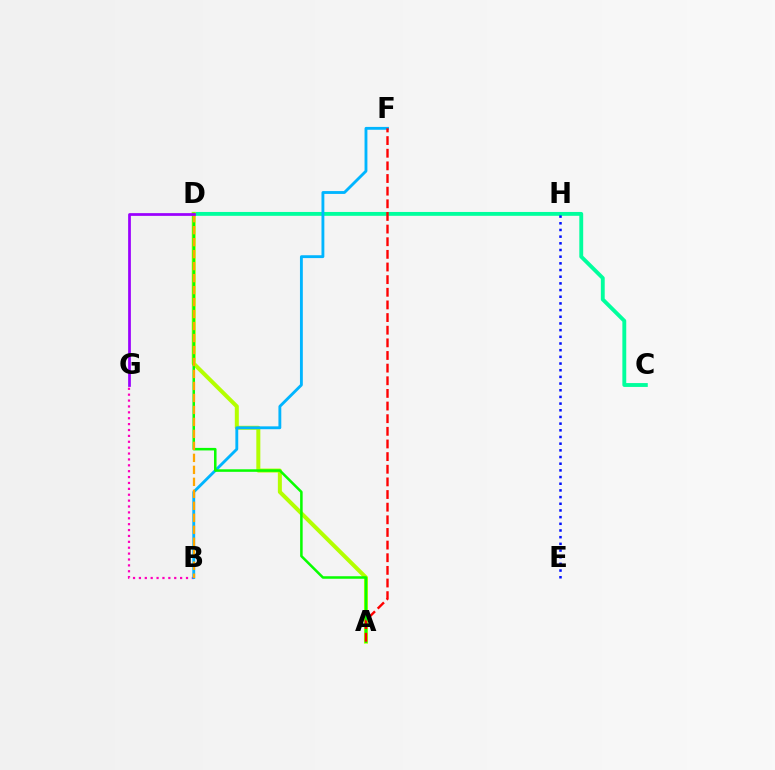{('C', 'D'): [{'color': '#00ff9d', 'line_style': 'solid', 'thickness': 2.78}], ('A', 'D'): [{'color': '#b3ff00', 'line_style': 'solid', 'thickness': 2.89}, {'color': '#08ff00', 'line_style': 'solid', 'thickness': 1.82}], ('B', 'G'): [{'color': '#ff00bd', 'line_style': 'dotted', 'thickness': 1.6}], ('B', 'F'): [{'color': '#00b5ff', 'line_style': 'solid', 'thickness': 2.06}], ('B', 'D'): [{'color': '#ffa500', 'line_style': 'dashed', 'thickness': 1.63}], ('A', 'F'): [{'color': '#ff0000', 'line_style': 'dashed', 'thickness': 1.72}], ('E', 'H'): [{'color': '#0010ff', 'line_style': 'dotted', 'thickness': 1.81}], ('D', 'G'): [{'color': '#9b00ff', 'line_style': 'solid', 'thickness': 1.98}]}